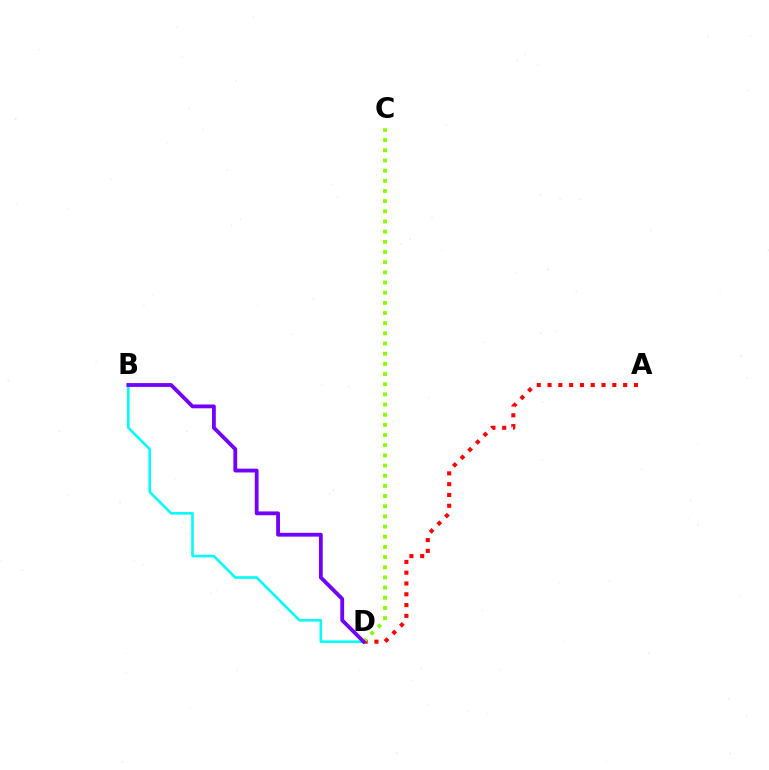{('B', 'D'): [{'color': '#00fff6', 'line_style': 'solid', 'thickness': 1.87}, {'color': '#7200ff', 'line_style': 'solid', 'thickness': 2.74}], ('A', 'D'): [{'color': '#ff0000', 'line_style': 'dotted', 'thickness': 2.93}], ('C', 'D'): [{'color': '#84ff00', 'line_style': 'dotted', 'thickness': 2.76}]}